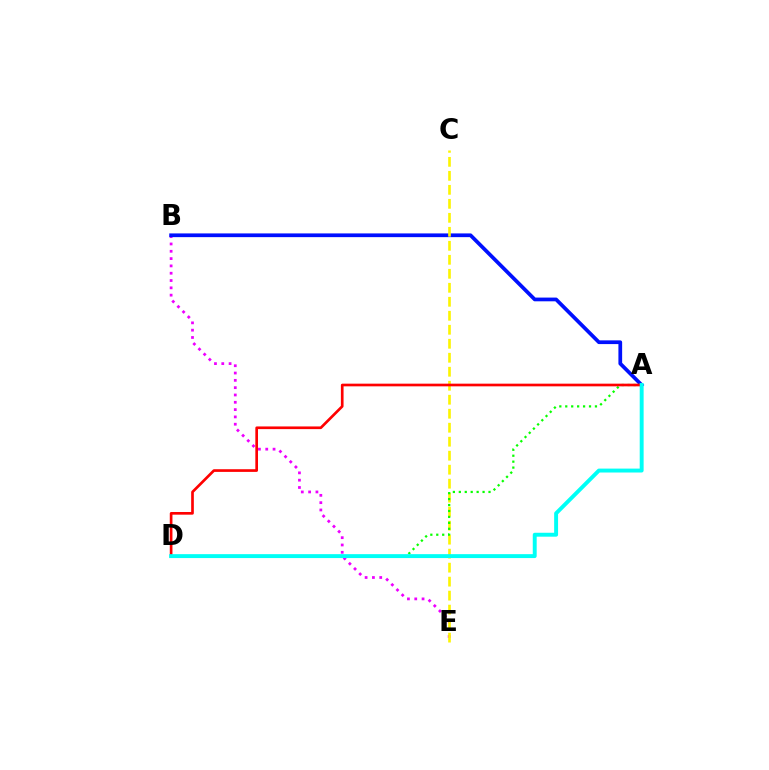{('B', 'E'): [{'color': '#ee00ff', 'line_style': 'dotted', 'thickness': 1.99}], ('A', 'B'): [{'color': '#0010ff', 'line_style': 'solid', 'thickness': 2.68}], ('C', 'E'): [{'color': '#fcf500', 'line_style': 'dashed', 'thickness': 1.9}], ('A', 'D'): [{'color': '#08ff00', 'line_style': 'dotted', 'thickness': 1.61}, {'color': '#ff0000', 'line_style': 'solid', 'thickness': 1.92}, {'color': '#00fff6', 'line_style': 'solid', 'thickness': 2.82}]}